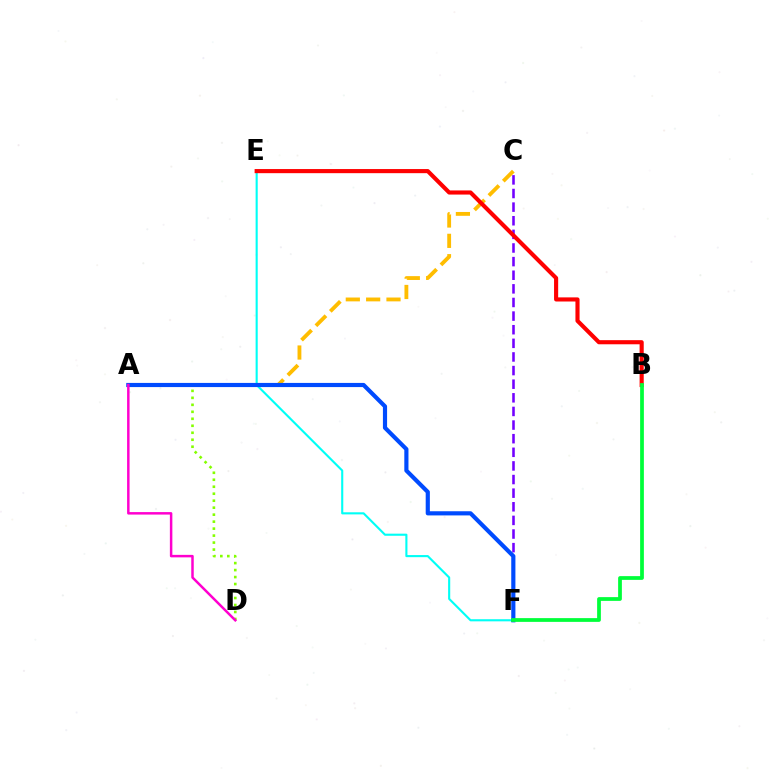{('A', 'D'): [{'color': '#84ff00', 'line_style': 'dotted', 'thickness': 1.9}, {'color': '#ff00cf', 'line_style': 'solid', 'thickness': 1.79}], ('A', 'C'): [{'color': '#ffbd00', 'line_style': 'dashed', 'thickness': 2.76}], ('E', 'F'): [{'color': '#00fff6', 'line_style': 'solid', 'thickness': 1.52}], ('C', 'F'): [{'color': '#7200ff', 'line_style': 'dashed', 'thickness': 1.85}], ('A', 'F'): [{'color': '#004bff', 'line_style': 'solid', 'thickness': 3.0}], ('B', 'E'): [{'color': '#ff0000', 'line_style': 'solid', 'thickness': 2.97}], ('B', 'F'): [{'color': '#00ff39', 'line_style': 'solid', 'thickness': 2.7}]}